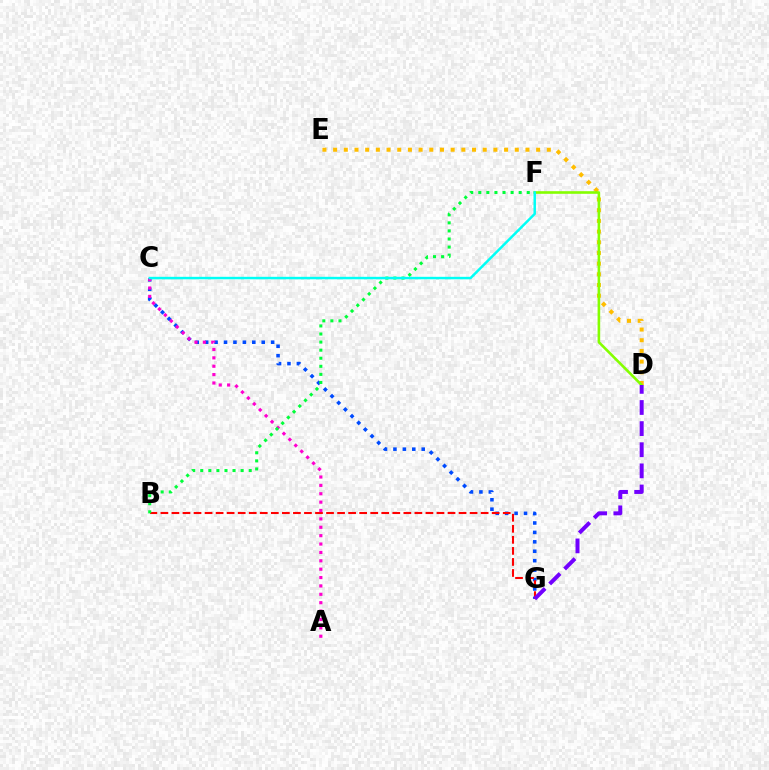{('C', 'G'): [{'color': '#004bff', 'line_style': 'dotted', 'thickness': 2.56}], ('D', 'E'): [{'color': '#ffbd00', 'line_style': 'dotted', 'thickness': 2.9}], ('D', 'F'): [{'color': '#84ff00', 'line_style': 'solid', 'thickness': 1.88}], ('B', 'G'): [{'color': '#ff0000', 'line_style': 'dashed', 'thickness': 1.5}], ('D', 'G'): [{'color': '#7200ff', 'line_style': 'dashed', 'thickness': 2.87}], ('A', 'C'): [{'color': '#ff00cf', 'line_style': 'dotted', 'thickness': 2.28}], ('B', 'F'): [{'color': '#00ff39', 'line_style': 'dotted', 'thickness': 2.19}], ('C', 'F'): [{'color': '#00fff6', 'line_style': 'solid', 'thickness': 1.78}]}